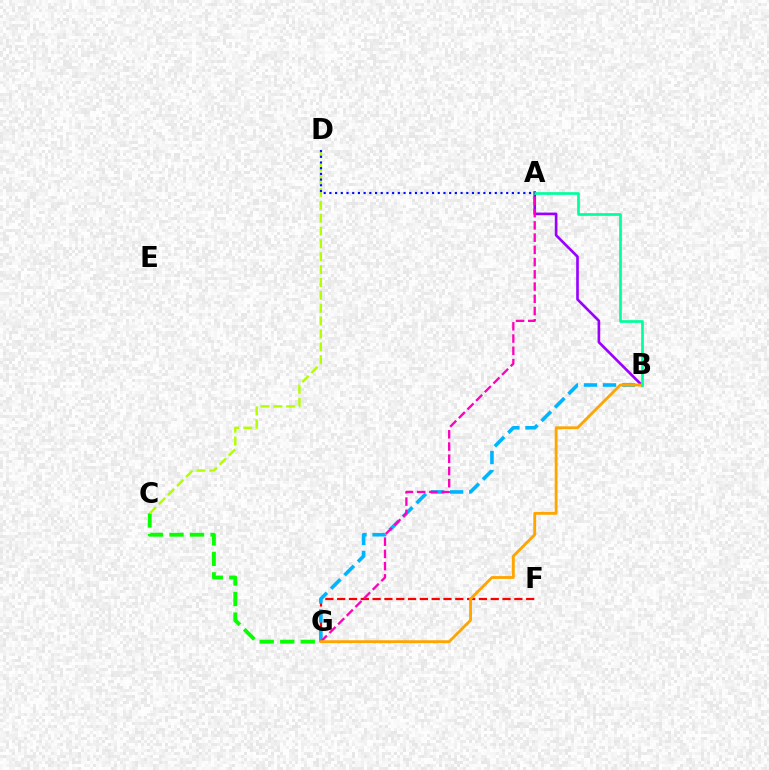{('F', 'G'): [{'color': '#ff0000', 'line_style': 'dashed', 'thickness': 1.6}], ('C', 'G'): [{'color': '#08ff00', 'line_style': 'dashed', 'thickness': 2.79}], ('B', 'G'): [{'color': '#00b5ff', 'line_style': 'dashed', 'thickness': 2.59}, {'color': '#ffa500', 'line_style': 'solid', 'thickness': 2.04}], ('A', 'B'): [{'color': '#9b00ff', 'line_style': 'solid', 'thickness': 1.91}, {'color': '#00ff9d', 'line_style': 'solid', 'thickness': 1.94}], ('A', 'G'): [{'color': '#ff00bd', 'line_style': 'dashed', 'thickness': 1.66}], ('C', 'D'): [{'color': '#b3ff00', 'line_style': 'dashed', 'thickness': 1.75}], ('A', 'D'): [{'color': '#0010ff', 'line_style': 'dotted', 'thickness': 1.55}]}